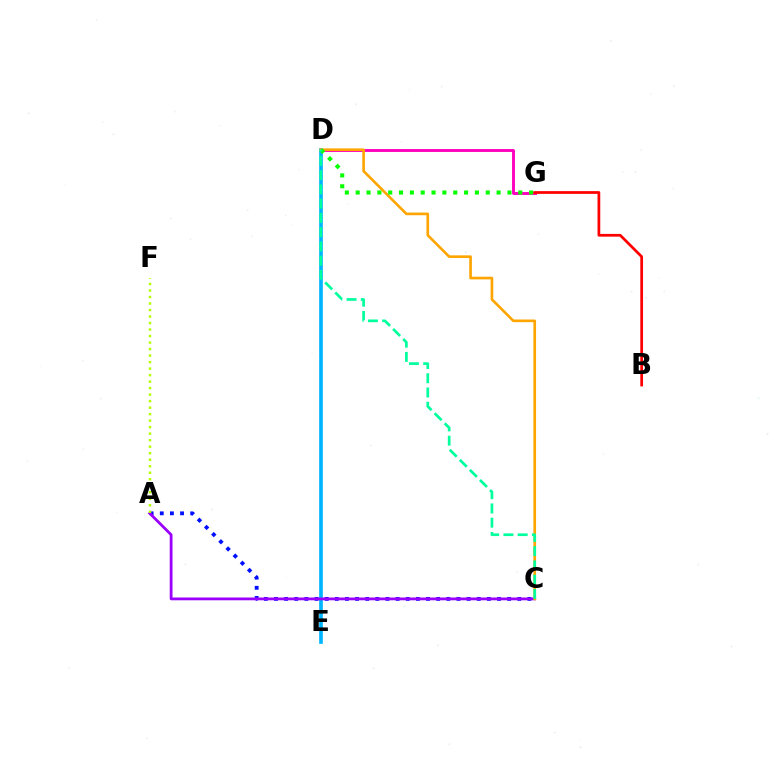{('A', 'C'): [{'color': '#0010ff', 'line_style': 'dotted', 'thickness': 2.75}, {'color': '#9b00ff', 'line_style': 'solid', 'thickness': 2.0}], ('D', 'E'): [{'color': '#00b5ff', 'line_style': 'solid', 'thickness': 2.64}], ('D', 'G'): [{'color': '#ff00bd', 'line_style': 'solid', 'thickness': 2.08}, {'color': '#08ff00', 'line_style': 'dotted', 'thickness': 2.95}], ('A', 'F'): [{'color': '#b3ff00', 'line_style': 'dotted', 'thickness': 1.77}], ('C', 'D'): [{'color': '#ffa500', 'line_style': 'solid', 'thickness': 1.91}, {'color': '#00ff9d', 'line_style': 'dashed', 'thickness': 1.94}], ('B', 'G'): [{'color': '#ff0000', 'line_style': 'solid', 'thickness': 1.97}]}